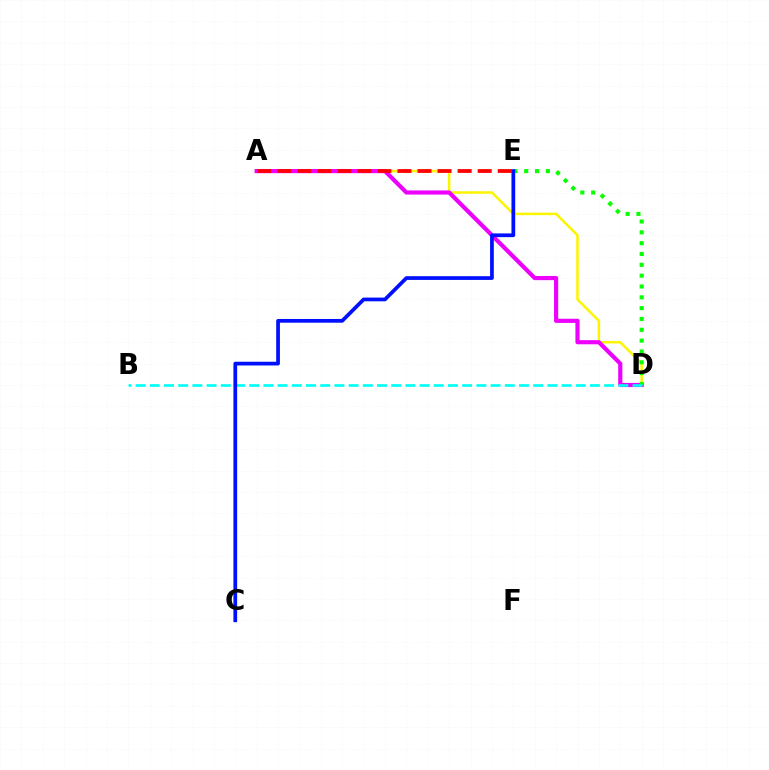{('A', 'D'): [{'color': '#fcf500', 'line_style': 'solid', 'thickness': 1.81}, {'color': '#ee00ff', 'line_style': 'solid', 'thickness': 2.99}], ('D', 'E'): [{'color': '#08ff00', 'line_style': 'dotted', 'thickness': 2.94}], ('A', 'E'): [{'color': '#ff0000', 'line_style': 'dashed', 'thickness': 2.73}], ('B', 'D'): [{'color': '#00fff6', 'line_style': 'dashed', 'thickness': 1.93}], ('C', 'E'): [{'color': '#0010ff', 'line_style': 'solid', 'thickness': 2.68}]}